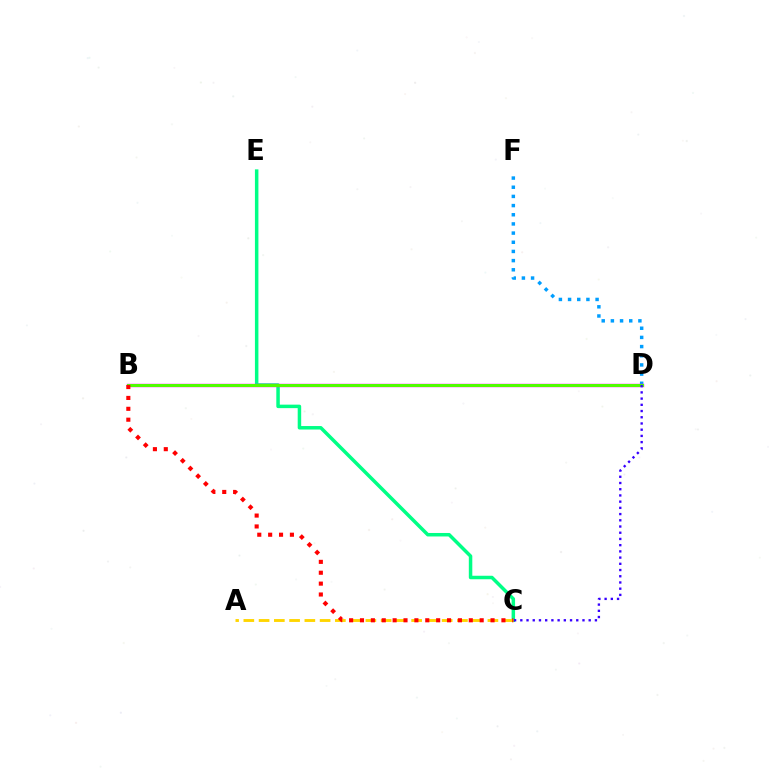{('C', 'E'): [{'color': '#00ff86', 'line_style': 'solid', 'thickness': 2.51}], ('D', 'F'): [{'color': '#009eff', 'line_style': 'dotted', 'thickness': 2.49}], ('B', 'D'): [{'color': '#ff00ed', 'line_style': 'solid', 'thickness': 2.45}, {'color': '#4fff00', 'line_style': 'solid', 'thickness': 2.13}], ('A', 'C'): [{'color': '#ffd500', 'line_style': 'dashed', 'thickness': 2.07}], ('B', 'C'): [{'color': '#ff0000', 'line_style': 'dotted', 'thickness': 2.96}], ('C', 'D'): [{'color': '#3700ff', 'line_style': 'dotted', 'thickness': 1.69}]}